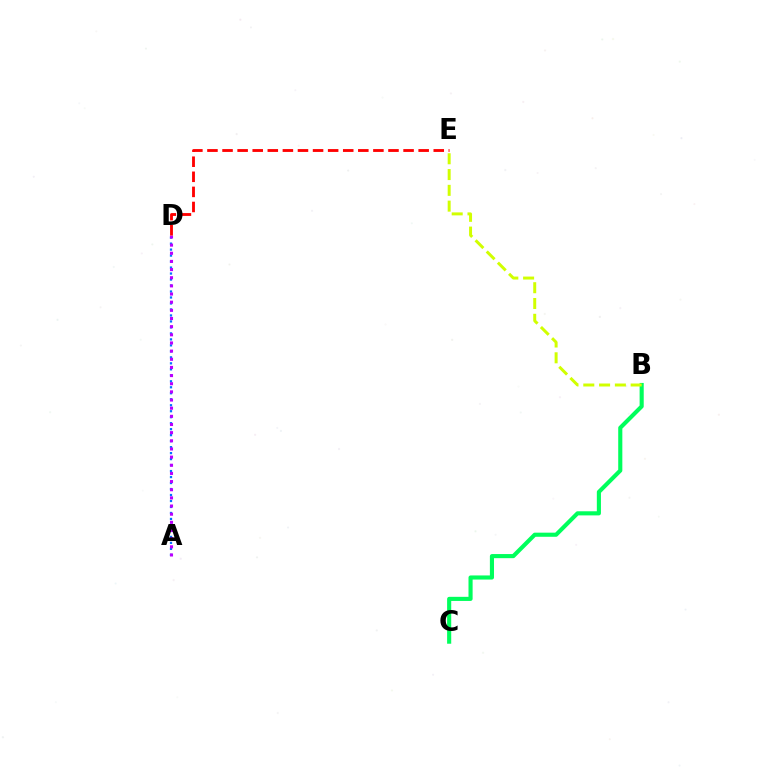{('B', 'C'): [{'color': '#00ff5c', 'line_style': 'solid', 'thickness': 2.96}], ('A', 'D'): [{'color': '#0074ff', 'line_style': 'dotted', 'thickness': 1.63}, {'color': '#b900ff', 'line_style': 'dotted', 'thickness': 2.22}], ('B', 'E'): [{'color': '#d1ff00', 'line_style': 'dashed', 'thickness': 2.14}], ('D', 'E'): [{'color': '#ff0000', 'line_style': 'dashed', 'thickness': 2.05}]}